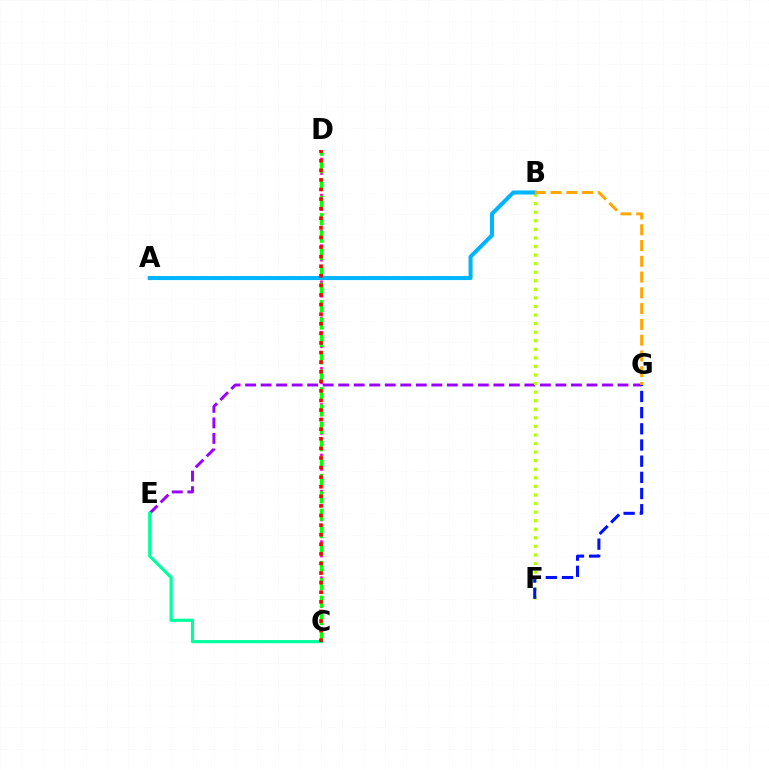{('C', 'D'): [{'color': '#ff00bd', 'line_style': 'dotted', 'thickness': 1.96}, {'color': '#08ff00', 'line_style': 'dashed', 'thickness': 2.36}, {'color': '#ff0000', 'line_style': 'dotted', 'thickness': 2.61}], ('E', 'G'): [{'color': '#9b00ff', 'line_style': 'dashed', 'thickness': 2.11}], ('C', 'E'): [{'color': '#00ff9d', 'line_style': 'solid', 'thickness': 2.29}], ('B', 'F'): [{'color': '#b3ff00', 'line_style': 'dotted', 'thickness': 2.33}], ('F', 'G'): [{'color': '#0010ff', 'line_style': 'dashed', 'thickness': 2.2}], ('A', 'B'): [{'color': '#00b5ff', 'line_style': 'solid', 'thickness': 2.91}], ('B', 'G'): [{'color': '#ffa500', 'line_style': 'dashed', 'thickness': 2.14}]}